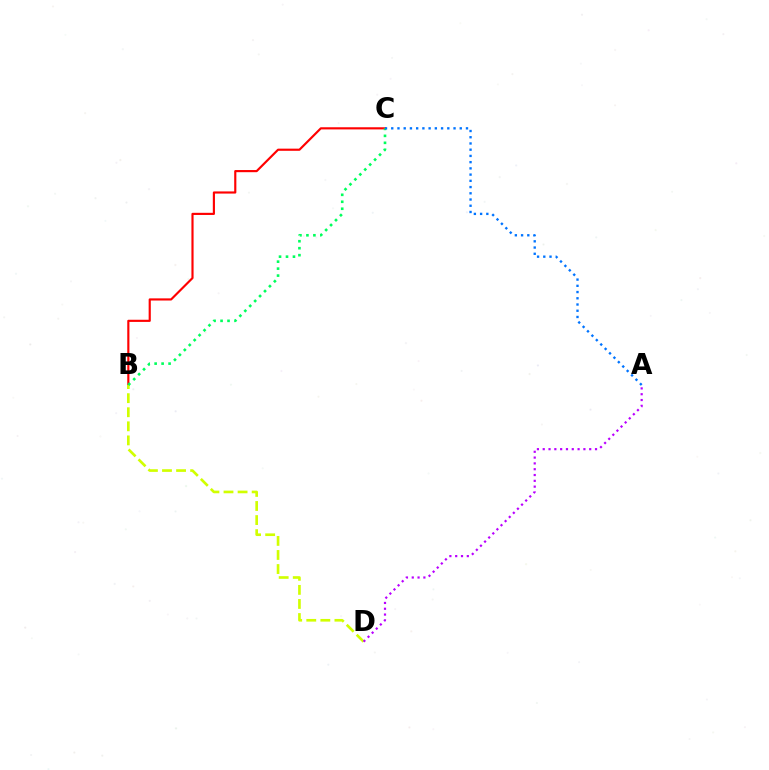{('B', 'C'): [{'color': '#ff0000', 'line_style': 'solid', 'thickness': 1.55}, {'color': '#00ff5c', 'line_style': 'dotted', 'thickness': 1.89}], ('B', 'D'): [{'color': '#d1ff00', 'line_style': 'dashed', 'thickness': 1.91}], ('A', 'C'): [{'color': '#0074ff', 'line_style': 'dotted', 'thickness': 1.69}], ('A', 'D'): [{'color': '#b900ff', 'line_style': 'dotted', 'thickness': 1.58}]}